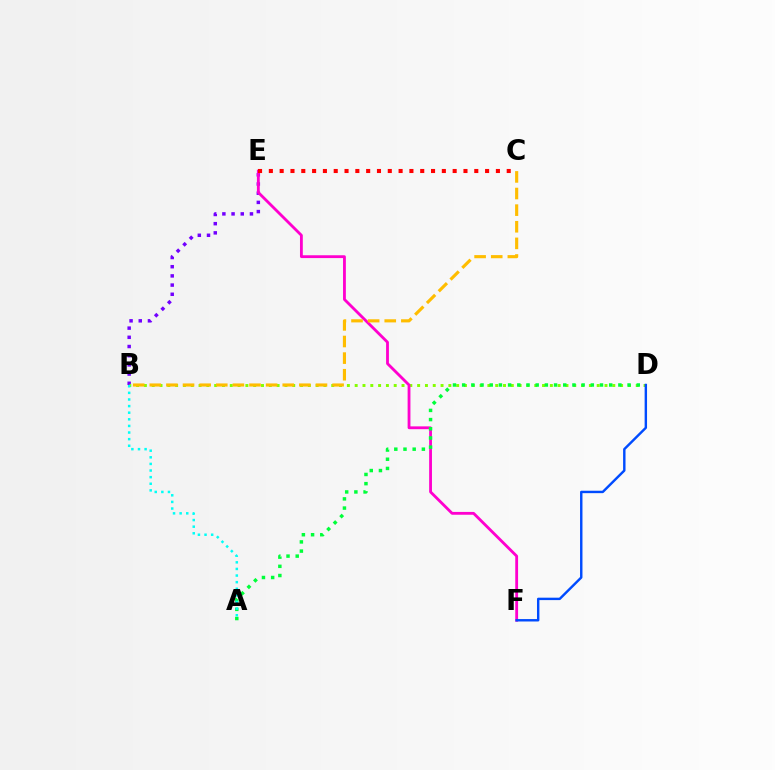{('B', 'E'): [{'color': '#7200ff', 'line_style': 'dotted', 'thickness': 2.5}], ('B', 'D'): [{'color': '#84ff00', 'line_style': 'dotted', 'thickness': 2.12}], ('E', 'F'): [{'color': '#ff00cf', 'line_style': 'solid', 'thickness': 2.03}], ('B', 'C'): [{'color': '#ffbd00', 'line_style': 'dashed', 'thickness': 2.26}], ('A', 'D'): [{'color': '#00ff39', 'line_style': 'dotted', 'thickness': 2.5}], ('A', 'B'): [{'color': '#00fff6', 'line_style': 'dotted', 'thickness': 1.8}], ('C', 'E'): [{'color': '#ff0000', 'line_style': 'dotted', 'thickness': 2.94}], ('D', 'F'): [{'color': '#004bff', 'line_style': 'solid', 'thickness': 1.74}]}